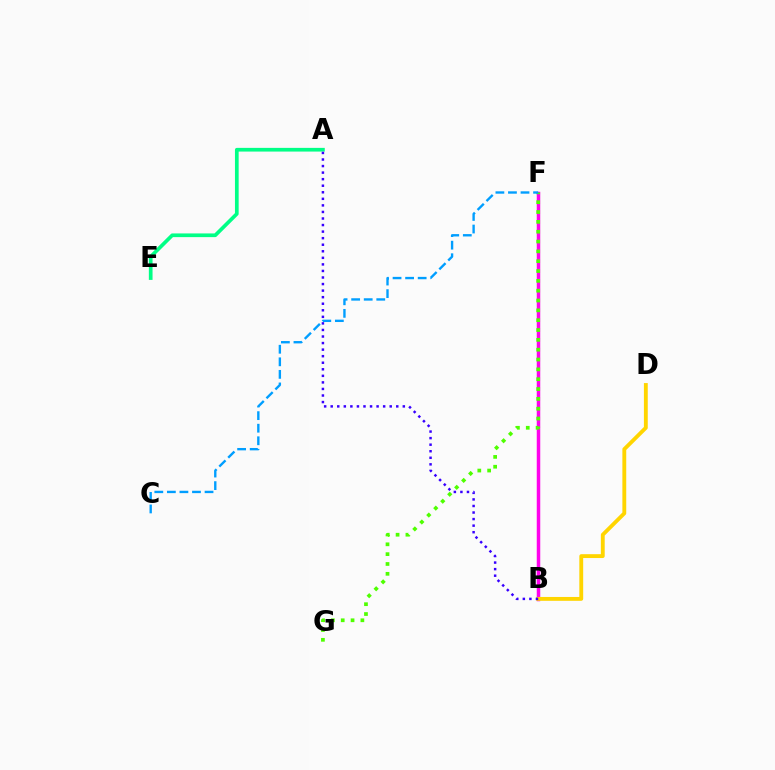{('A', 'E'): [{'color': '#00ff86', 'line_style': 'solid', 'thickness': 2.66}], ('B', 'F'): [{'color': '#ff0000', 'line_style': 'dotted', 'thickness': 2.09}, {'color': '#ff00ed', 'line_style': 'solid', 'thickness': 2.51}], ('F', 'G'): [{'color': '#4fff00', 'line_style': 'dotted', 'thickness': 2.67}], ('B', 'D'): [{'color': '#ffd500', 'line_style': 'solid', 'thickness': 2.77}], ('C', 'F'): [{'color': '#009eff', 'line_style': 'dashed', 'thickness': 1.71}], ('A', 'B'): [{'color': '#3700ff', 'line_style': 'dotted', 'thickness': 1.78}]}